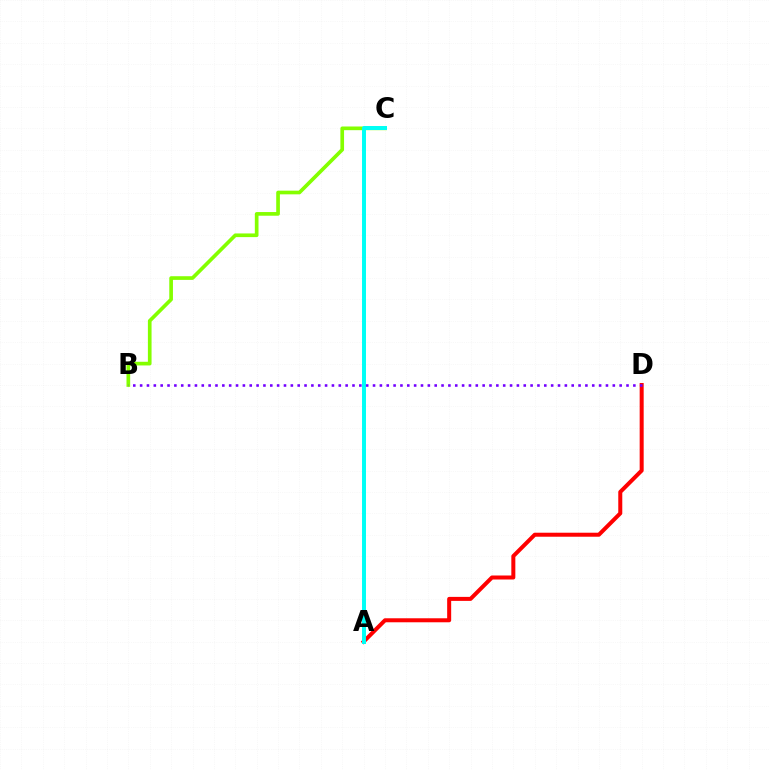{('B', 'C'): [{'color': '#84ff00', 'line_style': 'solid', 'thickness': 2.65}], ('A', 'D'): [{'color': '#ff0000', 'line_style': 'solid', 'thickness': 2.89}], ('A', 'C'): [{'color': '#00fff6', 'line_style': 'solid', 'thickness': 2.85}], ('B', 'D'): [{'color': '#7200ff', 'line_style': 'dotted', 'thickness': 1.86}]}